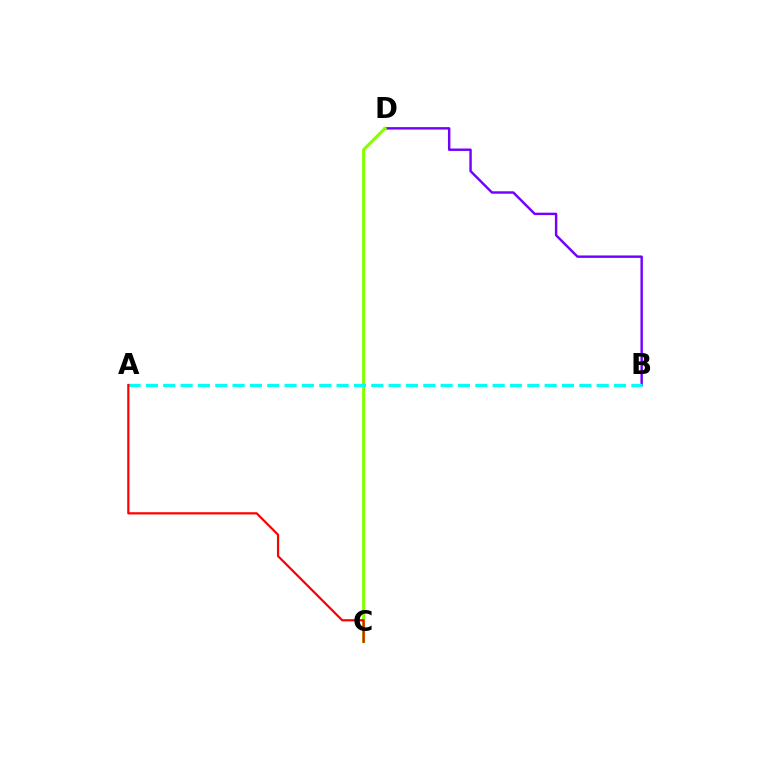{('B', 'D'): [{'color': '#7200ff', 'line_style': 'solid', 'thickness': 1.74}], ('C', 'D'): [{'color': '#84ff00', 'line_style': 'solid', 'thickness': 2.18}], ('A', 'B'): [{'color': '#00fff6', 'line_style': 'dashed', 'thickness': 2.36}], ('A', 'C'): [{'color': '#ff0000', 'line_style': 'solid', 'thickness': 1.59}]}